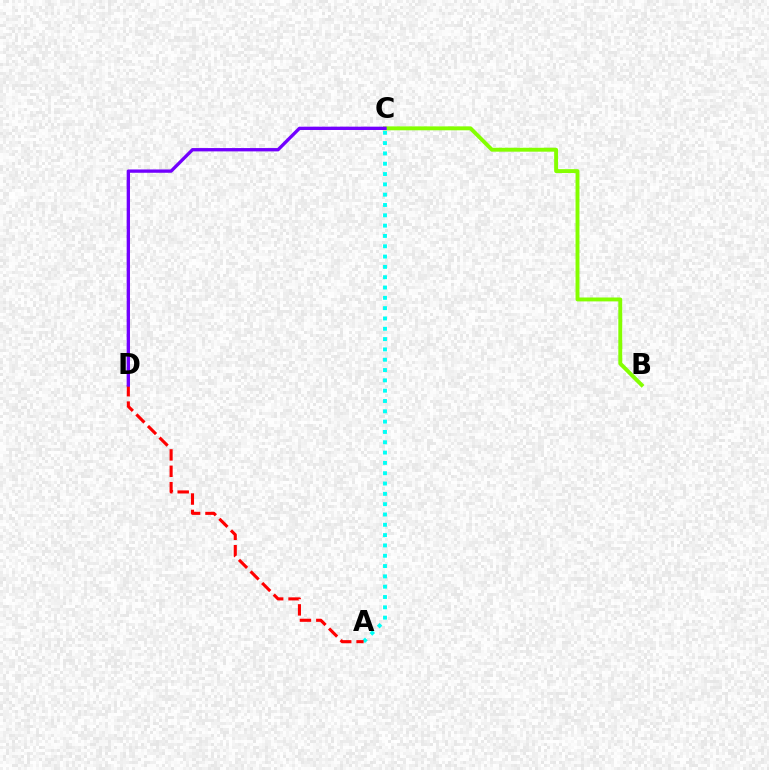{('A', 'C'): [{'color': '#00fff6', 'line_style': 'dotted', 'thickness': 2.8}], ('B', 'C'): [{'color': '#84ff00', 'line_style': 'solid', 'thickness': 2.81}], ('A', 'D'): [{'color': '#ff0000', 'line_style': 'dashed', 'thickness': 2.23}], ('C', 'D'): [{'color': '#7200ff', 'line_style': 'solid', 'thickness': 2.39}]}